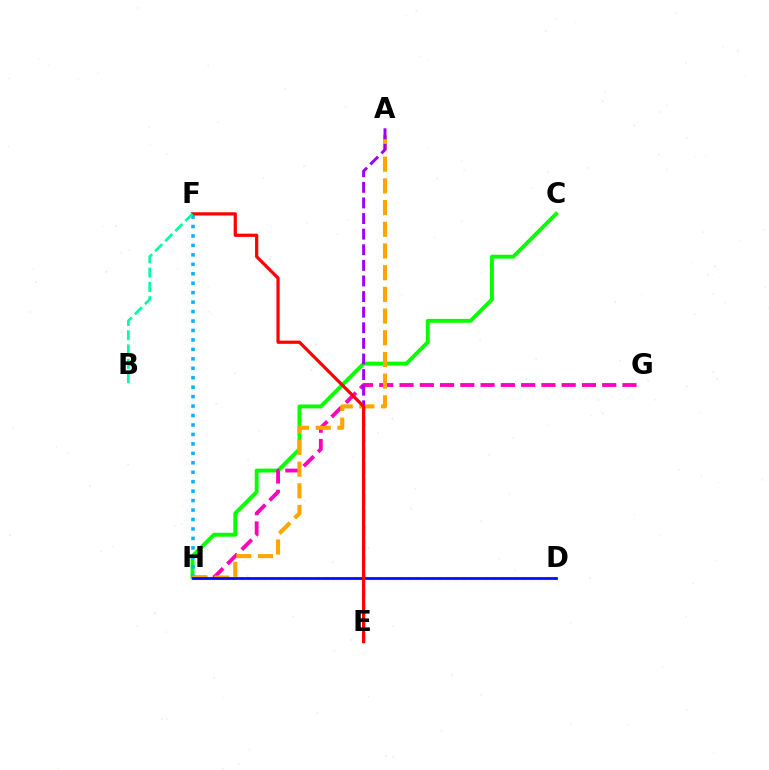{('C', 'H'): [{'color': '#08ff00', 'line_style': 'solid', 'thickness': 2.8}], ('G', 'H'): [{'color': '#ff00bd', 'line_style': 'dashed', 'thickness': 2.75}], ('D', 'H'): [{'color': '#b3ff00', 'line_style': 'dotted', 'thickness': 2.08}, {'color': '#0010ff', 'line_style': 'solid', 'thickness': 2.01}], ('F', 'H'): [{'color': '#00b5ff', 'line_style': 'dotted', 'thickness': 2.57}], ('A', 'H'): [{'color': '#ffa500', 'line_style': 'dashed', 'thickness': 2.95}], ('A', 'E'): [{'color': '#9b00ff', 'line_style': 'dashed', 'thickness': 2.12}], ('E', 'F'): [{'color': '#ff0000', 'line_style': 'solid', 'thickness': 2.31}], ('B', 'F'): [{'color': '#00ff9d', 'line_style': 'dashed', 'thickness': 1.94}]}